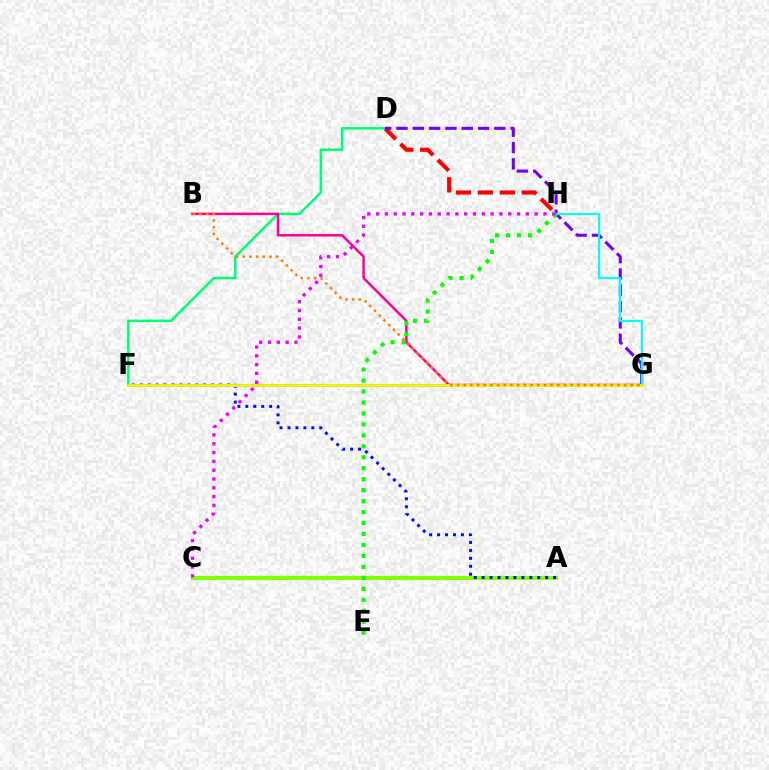{('A', 'C'): [{'color': '#84ff00', 'line_style': 'solid', 'thickness': 2.93}], ('D', 'H'): [{'color': '#ff0000', 'line_style': 'dashed', 'thickness': 2.99}], ('D', 'F'): [{'color': '#00ff74', 'line_style': 'solid', 'thickness': 1.79}], ('D', 'G'): [{'color': '#7200ff', 'line_style': 'dashed', 'thickness': 2.22}], ('A', 'F'): [{'color': '#0010ff', 'line_style': 'dotted', 'thickness': 2.16}], ('B', 'G'): [{'color': '#ff0094', 'line_style': 'solid', 'thickness': 1.78}, {'color': '#ff7c00', 'line_style': 'dotted', 'thickness': 1.82}], ('G', 'H'): [{'color': '#00fff6', 'line_style': 'solid', 'thickness': 1.53}], ('E', 'H'): [{'color': '#08ff00', 'line_style': 'dotted', 'thickness': 2.98}], ('C', 'H'): [{'color': '#ee00ff', 'line_style': 'dotted', 'thickness': 2.39}], ('F', 'G'): [{'color': '#008cff', 'line_style': 'solid', 'thickness': 1.8}, {'color': '#fcf500', 'line_style': 'solid', 'thickness': 1.94}]}